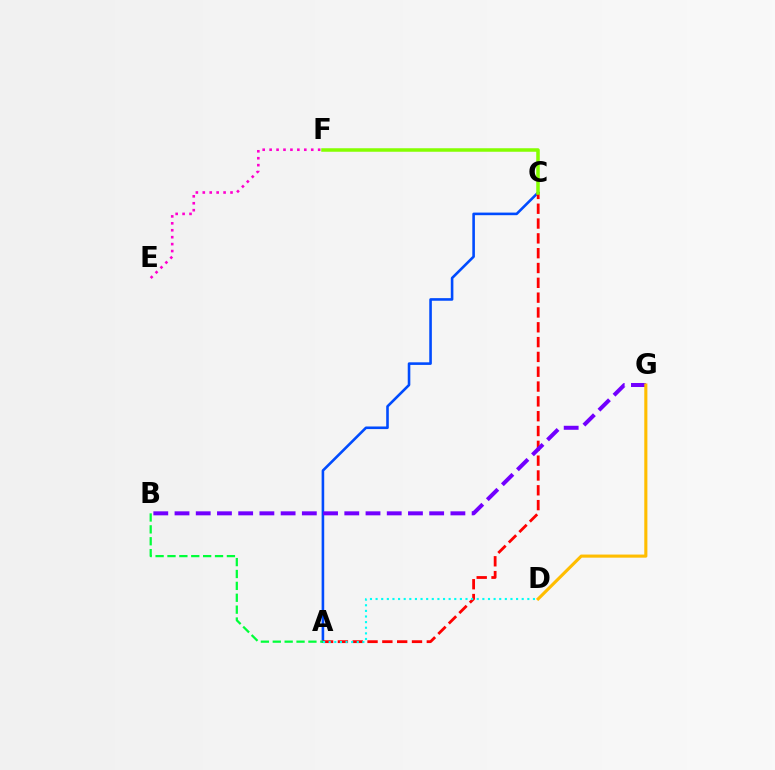{('A', 'C'): [{'color': '#004bff', 'line_style': 'solid', 'thickness': 1.87}, {'color': '#ff0000', 'line_style': 'dashed', 'thickness': 2.01}], ('A', 'B'): [{'color': '#00ff39', 'line_style': 'dashed', 'thickness': 1.61}], ('A', 'D'): [{'color': '#00fff6', 'line_style': 'dotted', 'thickness': 1.53}], ('B', 'G'): [{'color': '#7200ff', 'line_style': 'dashed', 'thickness': 2.88}], ('E', 'F'): [{'color': '#ff00cf', 'line_style': 'dotted', 'thickness': 1.88}], ('C', 'F'): [{'color': '#84ff00', 'line_style': 'solid', 'thickness': 2.53}], ('D', 'G'): [{'color': '#ffbd00', 'line_style': 'solid', 'thickness': 2.24}]}